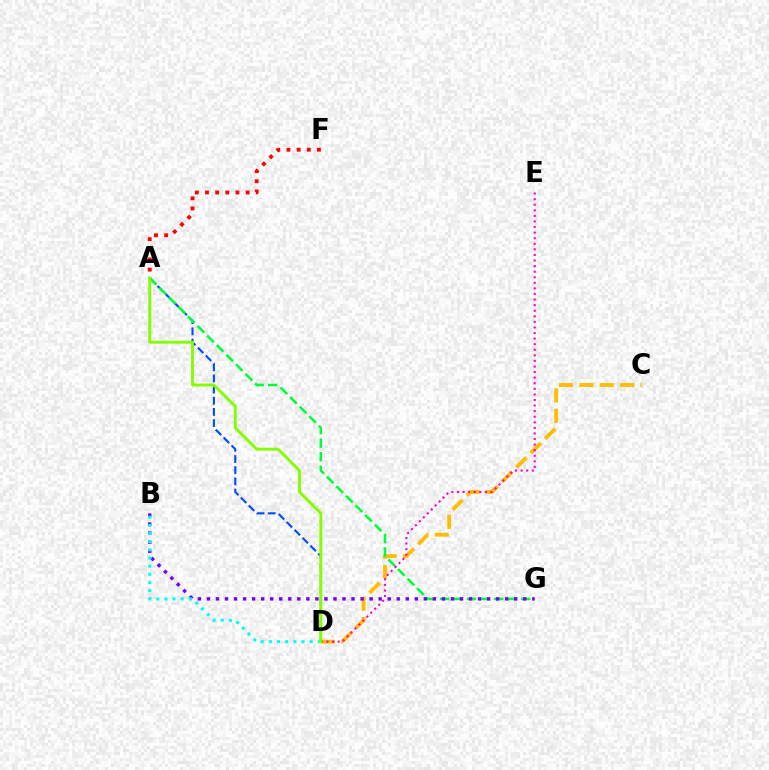{('C', 'D'): [{'color': '#ffbd00', 'line_style': 'dashed', 'thickness': 2.76}], ('A', 'D'): [{'color': '#004bff', 'line_style': 'dashed', 'thickness': 1.52}, {'color': '#84ff00', 'line_style': 'solid', 'thickness': 2.1}], ('A', 'G'): [{'color': '#00ff39', 'line_style': 'dashed', 'thickness': 1.84}], ('D', 'E'): [{'color': '#ff00cf', 'line_style': 'dotted', 'thickness': 1.52}], ('B', 'G'): [{'color': '#7200ff', 'line_style': 'dotted', 'thickness': 2.46}], ('B', 'D'): [{'color': '#00fff6', 'line_style': 'dotted', 'thickness': 2.21}], ('A', 'F'): [{'color': '#ff0000', 'line_style': 'dotted', 'thickness': 2.76}]}